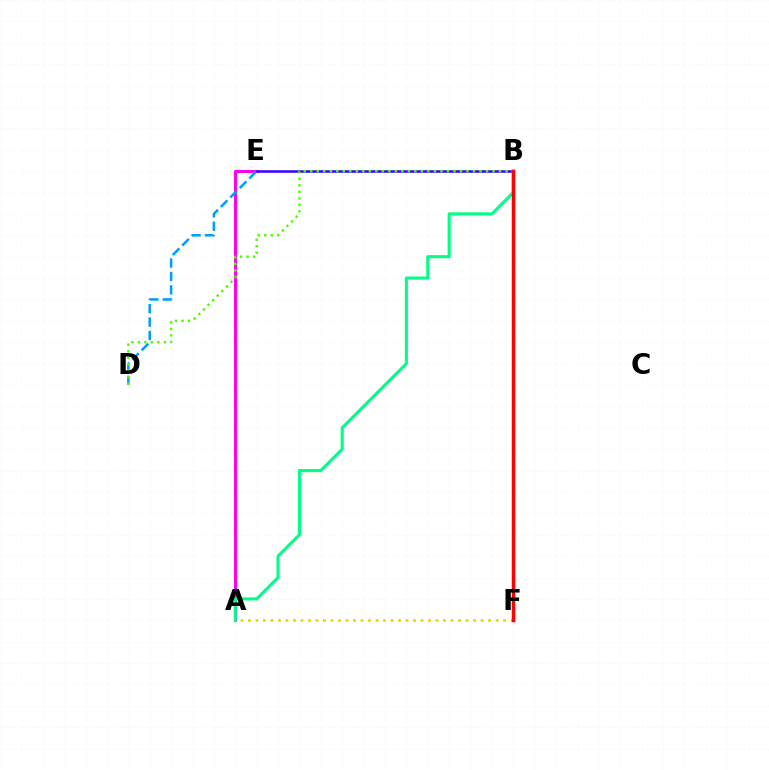{('A', 'E'): [{'color': '#ff00ed', 'line_style': 'solid', 'thickness': 2.18}], ('A', 'F'): [{'color': '#ffd500', 'line_style': 'dotted', 'thickness': 2.04}], ('B', 'E'): [{'color': '#3700ff', 'line_style': 'solid', 'thickness': 1.82}], ('D', 'E'): [{'color': '#009eff', 'line_style': 'dashed', 'thickness': 1.82}], ('B', 'D'): [{'color': '#4fff00', 'line_style': 'dotted', 'thickness': 1.77}], ('A', 'B'): [{'color': '#00ff86', 'line_style': 'solid', 'thickness': 2.22}], ('B', 'F'): [{'color': '#ff0000', 'line_style': 'solid', 'thickness': 2.51}]}